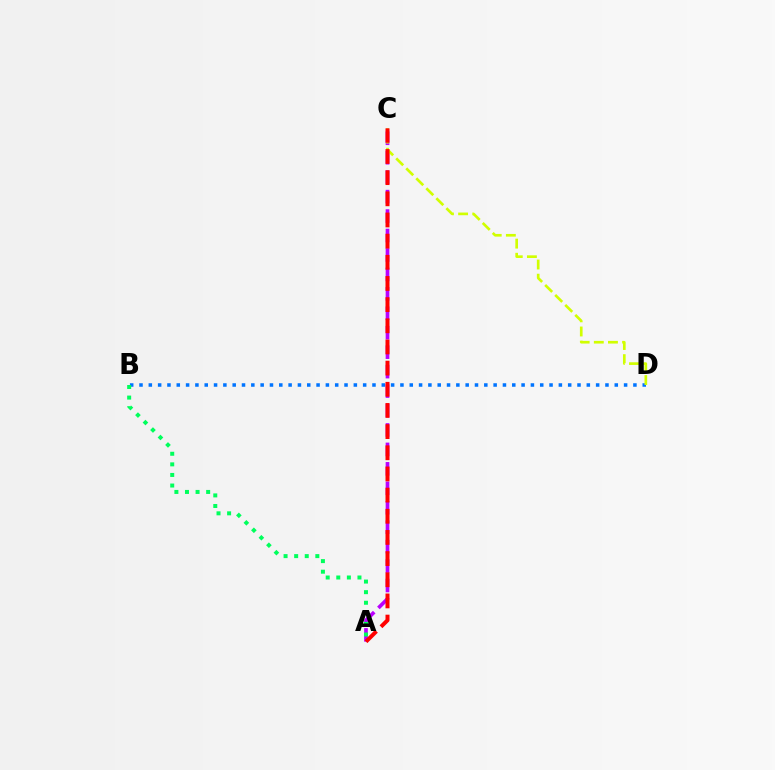{('A', 'C'): [{'color': '#b900ff', 'line_style': 'dashed', 'thickness': 2.64}, {'color': '#ff0000', 'line_style': 'dashed', 'thickness': 2.87}], ('B', 'D'): [{'color': '#0074ff', 'line_style': 'dotted', 'thickness': 2.53}], ('C', 'D'): [{'color': '#d1ff00', 'line_style': 'dashed', 'thickness': 1.92}], ('A', 'B'): [{'color': '#00ff5c', 'line_style': 'dotted', 'thickness': 2.88}]}